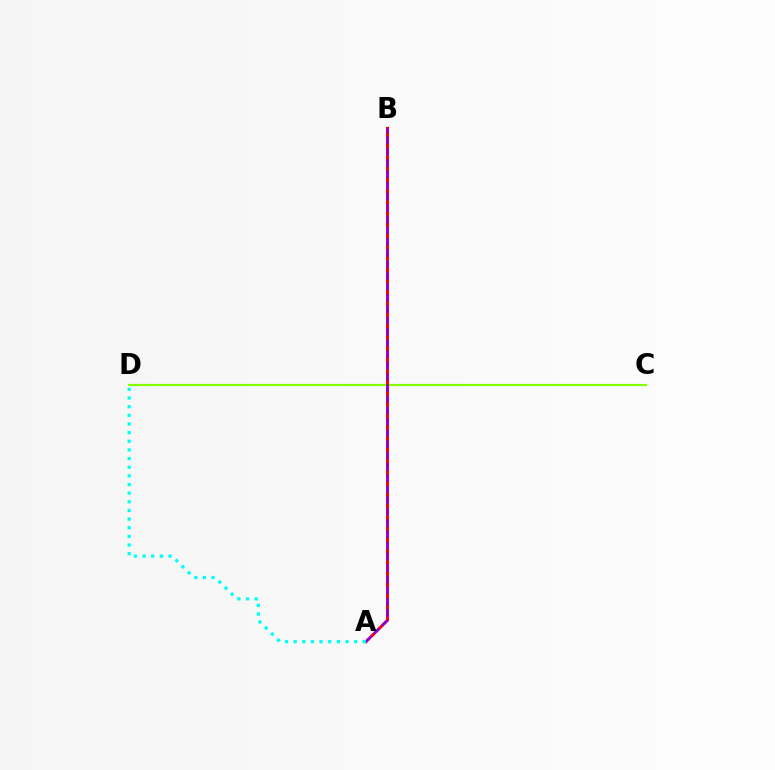{('C', 'D'): [{'color': '#84ff00', 'line_style': 'solid', 'thickness': 1.54}], ('A', 'B'): [{'color': '#ff0000', 'line_style': 'solid', 'thickness': 2.17}, {'color': '#7200ff', 'line_style': 'dashed', 'thickness': 1.53}], ('A', 'D'): [{'color': '#00fff6', 'line_style': 'dotted', 'thickness': 2.35}]}